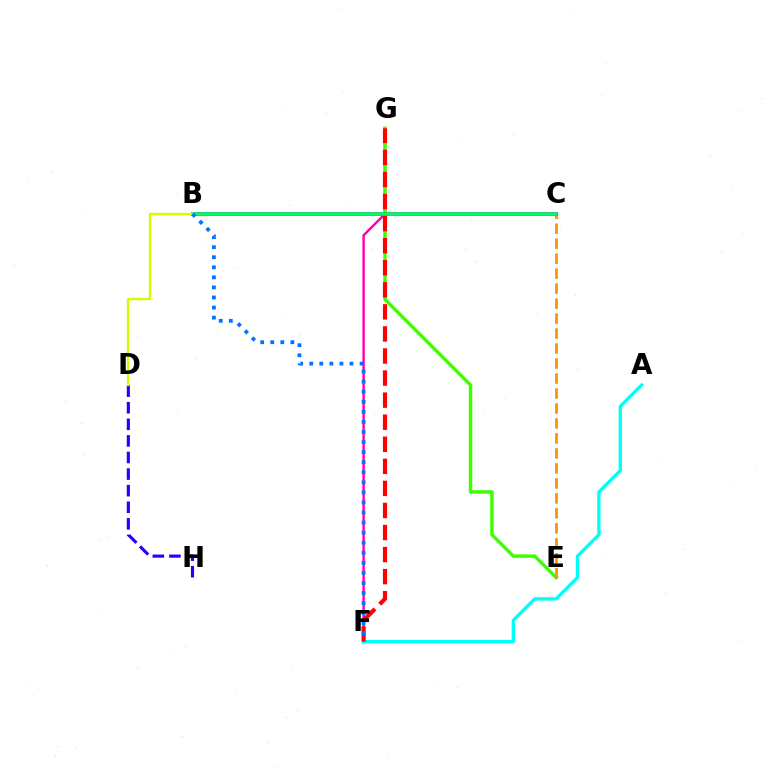{('F', 'G'): [{'color': '#ff00ac', 'line_style': 'solid', 'thickness': 1.74}, {'color': '#ff0000', 'line_style': 'dashed', 'thickness': 3.0}], ('E', 'G'): [{'color': '#3dff00', 'line_style': 'solid', 'thickness': 2.48}], ('C', 'E'): [{'color': '#ff9400', 'line_style': 'dashed', 'thickness': 2.03}], ('A', 'F'): [{'color': '#00fff6', 'line_style': 'solid', 'thickness': 2.4}], ('B', 'C'): [{'color': '#b900ff', 'line_style': 'solid', 'thickness': 2.75}, {'color': '#00ff5c', 'line_style': 'solid', 'thickness': 2.59}], ('D', 'H'): [{'color': '#2500ff', 'line_style': 'dashed', 'thickness': 2.25}], ('B', 'D'): [{'color': '#d1ff00', 'line_style': 'solid', 'thickness': 1.7}], ('B', 'F'): [{'color': '#0074ff', 'line_style': 'dotted', 'thickness': 2.73}]}